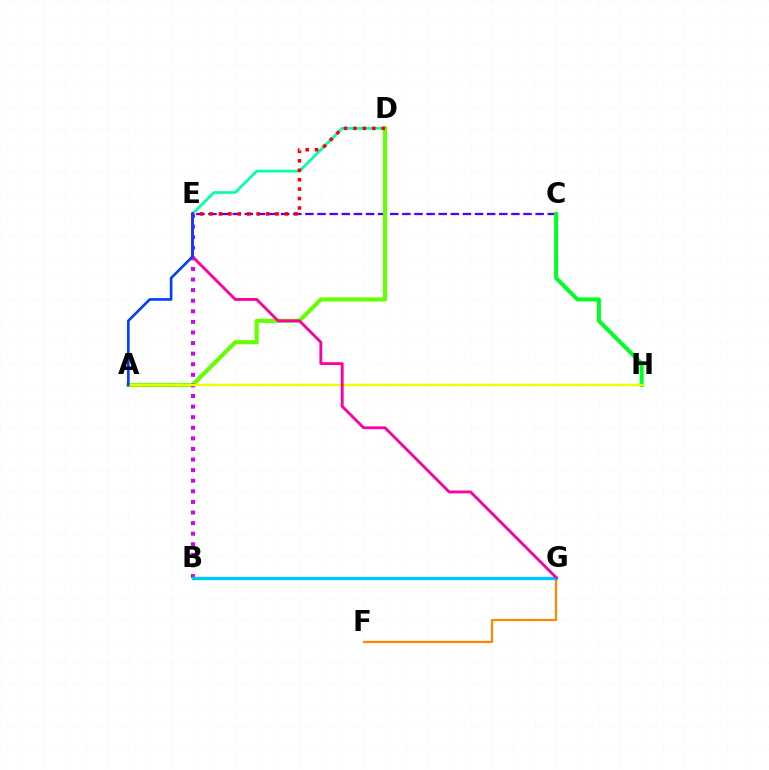{('D', 'E'): [{'color': '#00ffaf', 'line_style': 'solid', 'thickness': 1.94}, {'color': '#ff0000', 'line_style': 'dotted', 'thickness': 2.56}], ('F', 'G'): [{'color': '#ff8800', 'line_style': 'solid', 'thickness': 1.61}], ('C', 'E'): [{'color': '#4f00ff', 'line_style': 'dashed', 'thickness': 1.65}], ('A', 'D'): [{'color': '#66ff00', 'line_style': 'solid', 'thickness': 2.98}], ('C', 'H'): [{'color': '#00ff27', 'line_style': 'solid', 'thickness': 2.89}], ('B', 'E'): [{'color': '#d600ff', 'line_style': 'dotted', 'thickness': 2.88}], ('B', 'G'): [{'color': '#00c7ff', 'line_style': 'solid', 'thickness': 2.45}], ('A', 'H'): [{'color': '#eeff00', 'line_style': 'solid', 'thickness': 1.71}], ('E', 'G'): [{'color': '#ff00a0', 'line_style': 'solid', 'thickness': 2.05}], ('A', 'E'): [{'color': '#003fff', 'line_style': 'solid', 'thickness': 1.89}]}